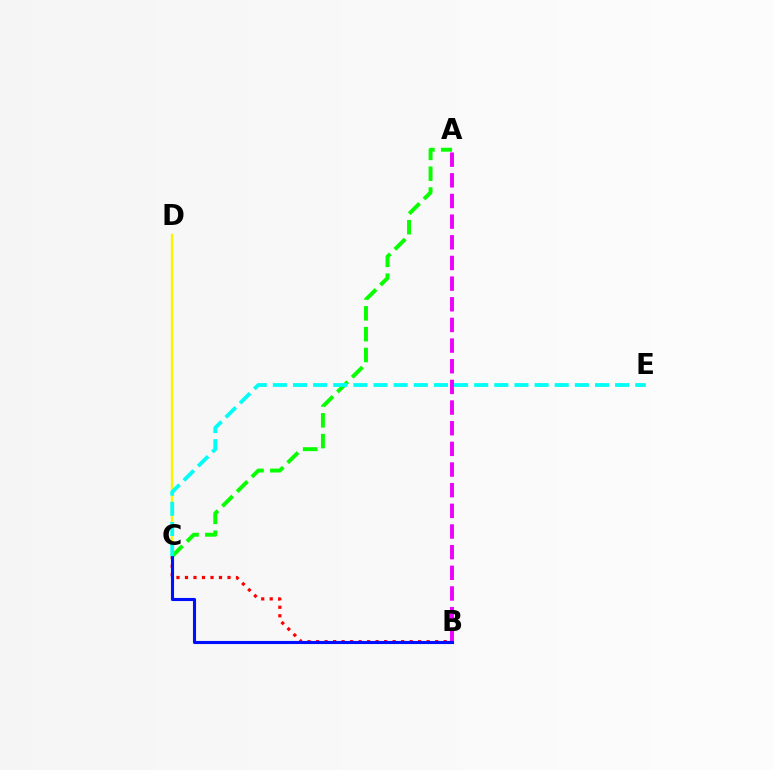{('B', 'C'): [{'color': '#ff0000', 'line_style': 'dotted', 'thickness': 2.31}, {'color': '#0010ff', 'line_style': 'solid', 'thickness': 2.23}], ('C', 'D'): [{'color': '#fcf500', 'line_style': 'solid', 'thickness': 1.71}], ('A', 'B'): [{'color': '#ee00ff', 'line_style': 'dashed', 'thickness': 2.81}], ('A', 'C'): [{'color': '#08ff00', 'line_style': 'dashed', 'thickness': 2.83}], ('C', 'E'): [{'color': '#00fff6', 'line_style': 'dashed', 'thickness': 2.73}]}